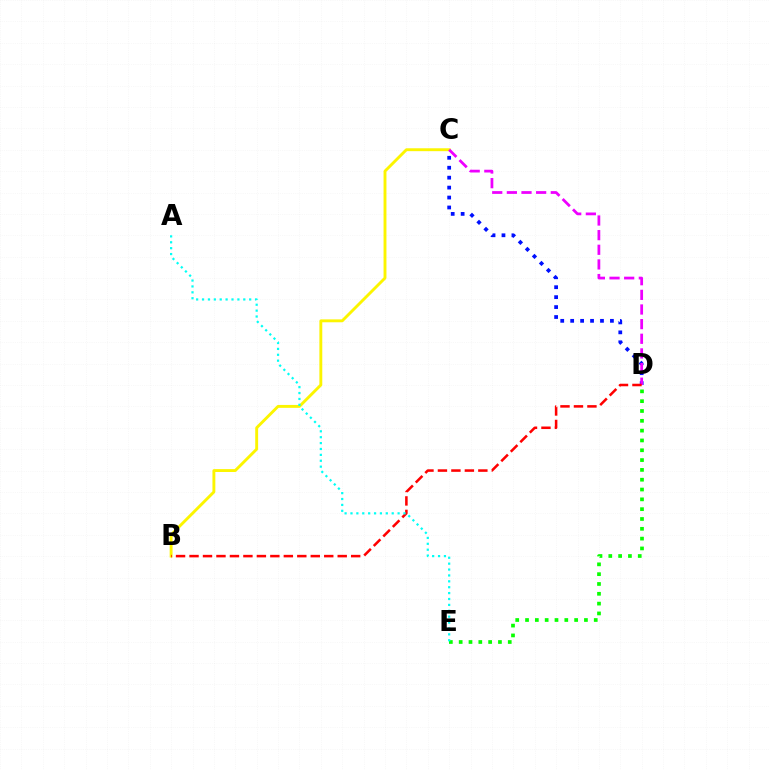{('D', 'E'): [{'color': '#08ff00', 'line_style': 'dotted', 'thickness': 2.67}], ('C', 'D'): [{'color': '#0010ff', 'line_style': 'dotted', 'thickness': 2.7}, {'color': '#ee00ff', 'line_style': 'dashed', 'thickness': 1.99}], ('B', 'C'): [{'color': '#fcf500', 'line_style': 'solid', 'thickness': 2.08}], ('B', 'D'): [{'color': '#ff0000', 'line_style': 'dashed', 'thickness': 1.83}], ('A', 'E'): [{'color': '#00fff6', 'line_style': 'dotted', 'thickness': 1.6}]}